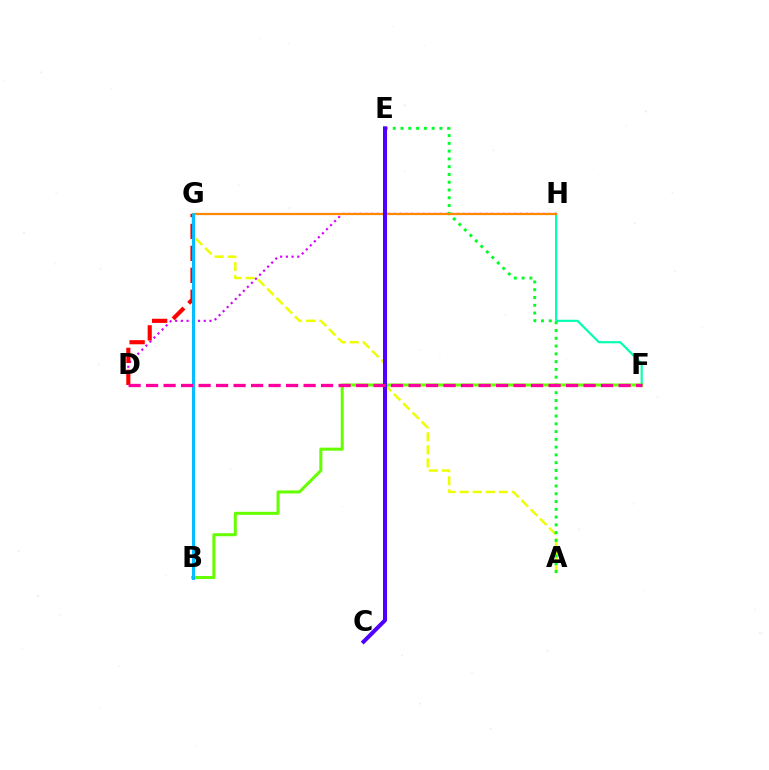{('A', 'G'): [{'color': '#eeff00', 'line_style': 'dashed', 'thickness': 1.78}], ('D', 'H'): [{'color': '#d600ff', 'line_style': 'dotted', 'thickness': 1.55}], ('D', 'G'): [{'color': '#ff0000', 'line_style': 'dashed', 'thickness': 2.98}], ('F', 'H'): [{'color': '#00ffaf', 'line_style': 'solid', 'thickness': 1.53}], ('A', 'E'): [{'color': '#00ff27', 'line_style': 'dotted', 'thickness': 2.11}], ('B', 'F'): [{'color': '#66ff00', 'line_style': 'solid', 'thickness': 2.19}], ('B', 'G'): [{'color': '#003fff', 'line_style': 'solid', 'thickness': 1.96}, {'color': '#00c7ff', 'line_style': 'solid', 'thickness': 2.0}], ('G', 'H'): [{'color': '#ff8800', 'line_style': 'solid', 'thickness': 1.6}], ('C', 'E'): [{'color': '#4f00ff', 'line_style': 'solid', 'thickness': 2.9}], ('D', 'F'): [{'color': '#ff00a0', 'line_style': 'dashed', 'thickness': 2.38}]}